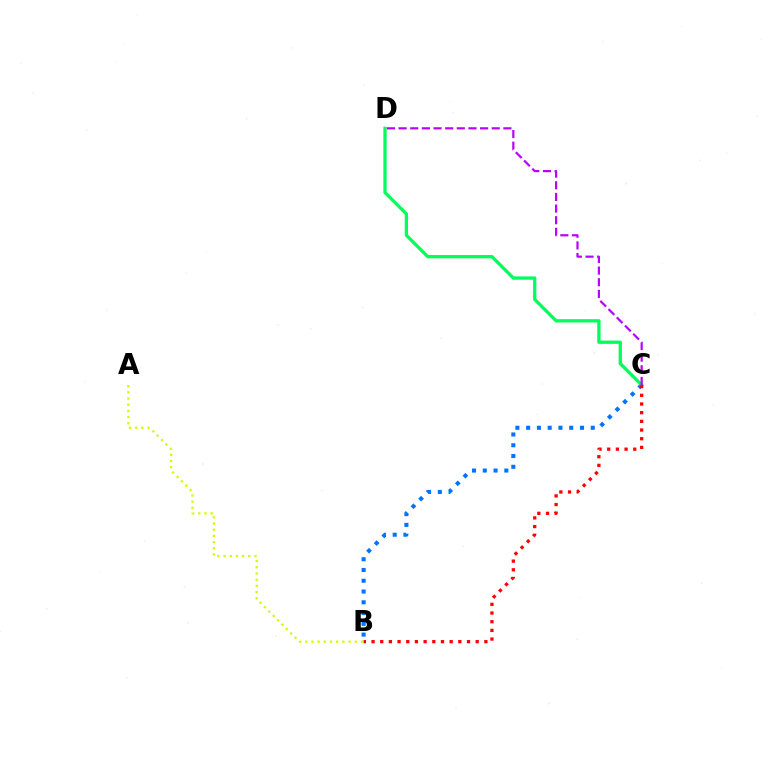{('A', 'B'): [{'color': '#d1ff00', 'line_style': 'dotted', 'thickness': 1.68}], ('B', 'C'): [{'color': '#0074ff', 'line_style': 'dotted', 'thickness': 2.93}, {'color': '#ff0000', 'line_style': 'dotted', 'thickness': 2.36}], ('C', 'D'): [{'color': '#00ff5c', 'line_style': 'solid', 'thickness': 2.37}, {'color': '#b900ff', 'line_style': 'dashed', 'thickness': 1.58}]}